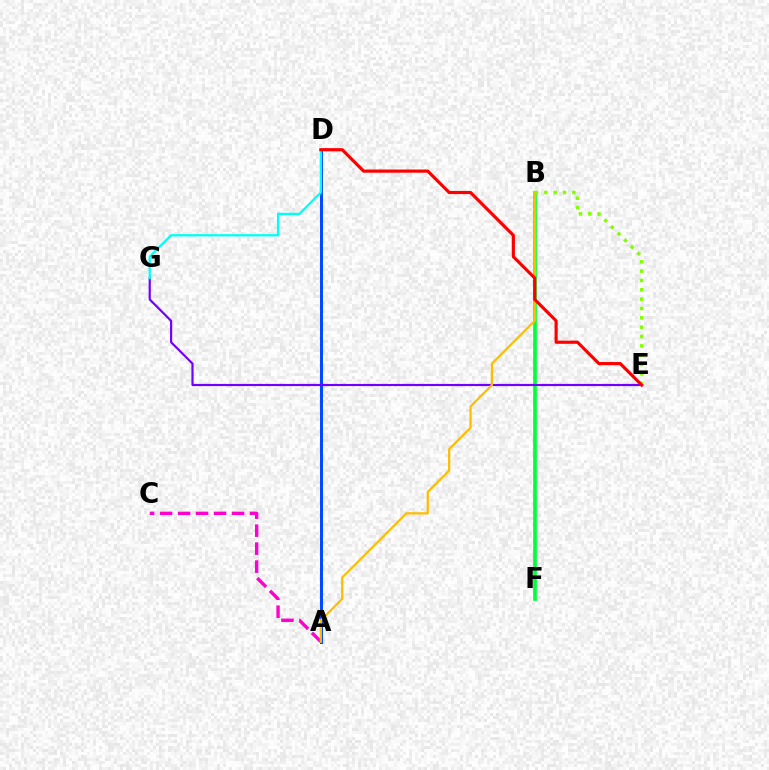{('A', 'C'): [{'color': '#ff00cf', 'line_style': 'dashed', 'thickness': 2.44}], ('B', 'F'): [{'color': '#00ff39', 'line_style': 'solid', 'thickness': 2.63}], ('A', 'D'): [{'color': '#004bff', 'line_style': 'solid', 'thickness': 2.16}], ('E', 'G'): [{'color': '#7200ff', 'line_style': 'solid', 'thickness': 1.57}], ('A', 'B'): [{'color': '#ffbd00', 'line_style': 'solid', 'thickness': 1.62}], ('D', 'G'): [{'color': '#00fff6', 'line_style': 'solid', 'thickness': 1.64}], ('B', 'E'): [{'color': '#84ff00', 'line_style': 'dotted', 'thickness': 2.54}], ('D', 'E'): [{'color': '#ff0000', 'line_style': 'solid', 'thickness': 2.28}]}